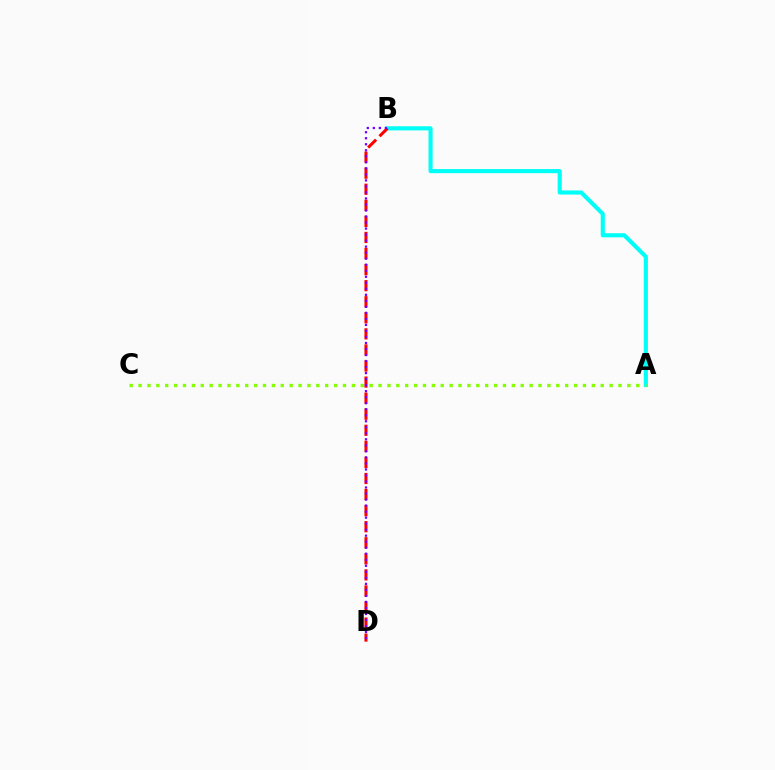{('A', 'B'): [{'color': '#00fff6', 'line_style': 'solid', 'thickness': 2.96}], ('B', 'D'): [{'color': '#ff0000', 'line_style': 'dashed', 'thickness': 2.18}, {'color': '#7200ff', 'line_style': 'dotted', 'thickness': 1.64}], ('A', 'C'): [{'color': '#84ff00', 'line_style': 'dotted', 'thickness': 2.41}]}